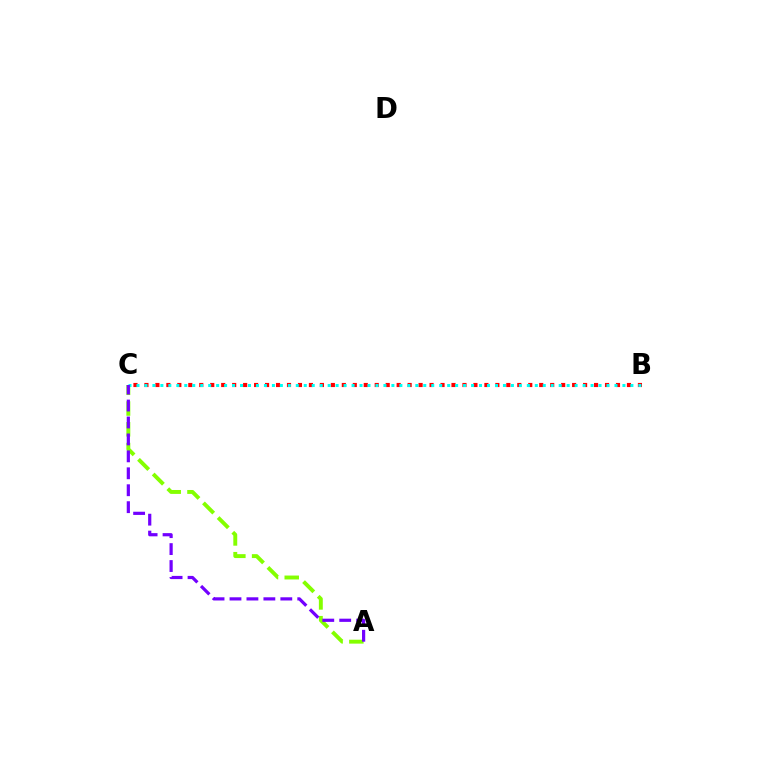{('B', 'C'): [{'color': '#ff0000', 'line_style': 'dotted', 'thickness': 2.98}, {'color': '#00fff6', 'line_style': 'dotted', 'thickness': 2.16}], ('A', 'C'): [{'color': '#84ff00', 'line_style': 'dashed', 'thickness': 2.82}, {'color': '#7200ff', 'line_style': 'dashed', 'thickness': 2.3}]}